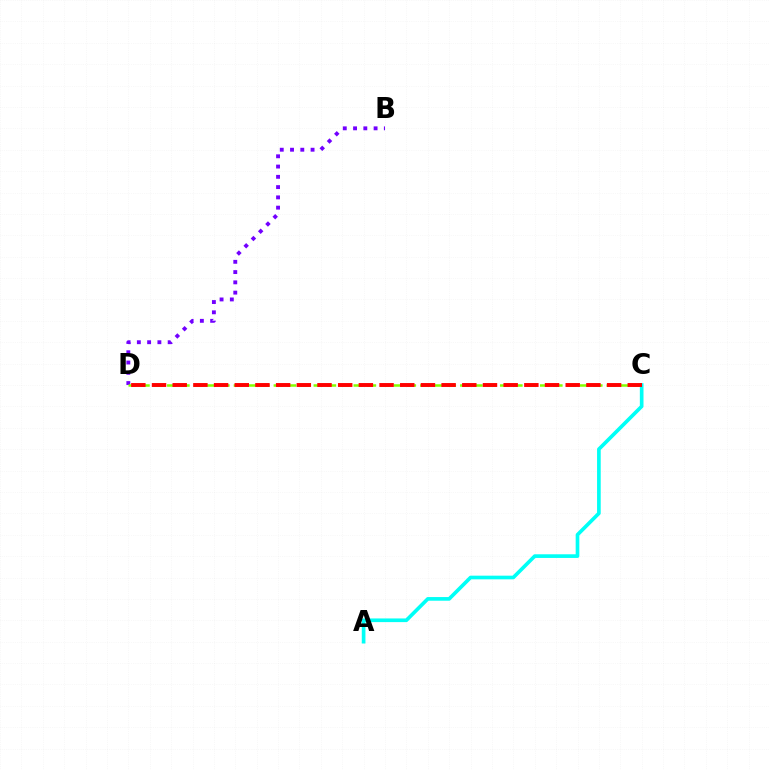{('B', 'D'): [{'color': '#7200ff', 'line_style': 'dotted', 'thickness': 2.79}], ('C', 'D'): [{'color': '#84ff00', 'line_style': 'dashed', 'thickness': 1.81}, {'color': '#ff0000', 'line_style': 'dashed', 'thickness': 2.81}], ('A', 'C'): [{'color': '#00fff6', 'line_style': 'solid', 'thickness': 2.64}]}